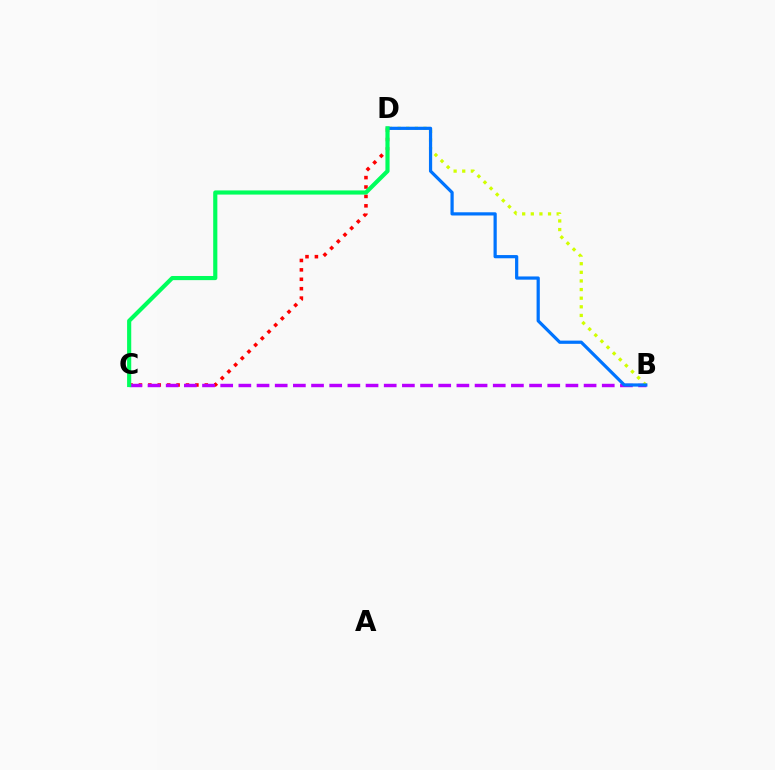{('C', 'D'): [{'color': '#ff0000', 'line_style': 'dotted', 'thickness': 2.56}, {'color': '#00ff5c', 'line_style': 'solid', 'thickness': 2.99}], ('B', 'C'): [{'color': '#b900ff', 'line_style': 'dashed', 'thickness': 2.47}], ('B', 'D'): [{'color': '#d1ff00', 'line_style': 'dotted', 'thickness': 2.34}, {'color': '#0074ff', 'line_style': 'solid', 'thickness': 2.31}]}